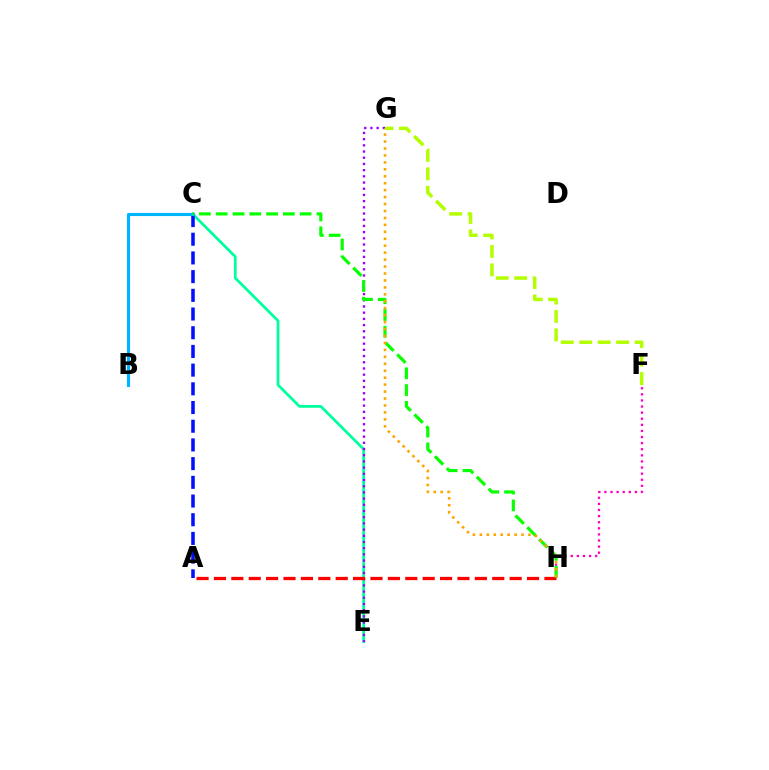{('C', 'E'): [{'color': '#00ff9d', 'line_style': 'solid', 'thickness': 1.98}], ('E', 'G'): [{'color': '#9b00ff', 'line_style': 'dotted', 'thickness': 1.68}], ('F', 'H'): [{'color': '#ff00bd', 'line_style': 'dotted', 'thickness': 1.66}], ('A', 'H'): [{'color': '#ff0000', 'line_style': 'dashed', 'thickness': 2.36}], ('A', 'C'): [{'color': '#0010ff', 'line_style': 'dashed', 'thickness': 2.54}], ('B', 'C'): [{'color': '#00b5ff', 'line_style': 'solid', 'thickness': 2.24}], ('C', 'H'): [{'color': '#08ff00', 'line_style': 'dashed', 'thickness': 2.28}], ('G', 'H'): [{'color': '#ffa500', 'line_style': 'dotted', 'thickness': 1.89}], ('F', 'G'): [{'color': '#b3ff00', 'line_style': 'dashed', 'thickness': 2.51}]}